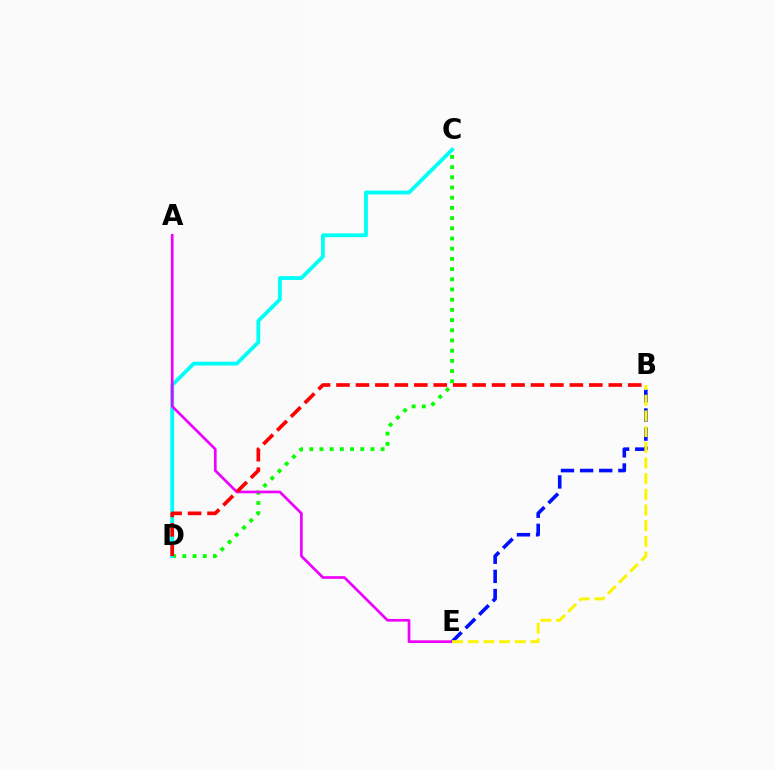{('C', 'D'): [{'color': '#08ff00', 'line_style': 'dotted', 'thickness': 2.77}, {'color': '#00fff6', 'line_style': 'solid', 'thickness': 2.75}], ('B', 'E'): [{'color': '#0010ff', 'line_style': 'dashed', 'thickness': 2.6}, {'color': '#fcf500', 'line_style': 'dashed', 'thickness': 2.13}], ('A', 'E'): [{'color': '#ee00ff', 'line_style': 'solid', 'thickness': 1.94}], ('B', 'D'): [{'color': '#ff0000', 'line_style': 'dashed', 'thickness': 2.64}]}